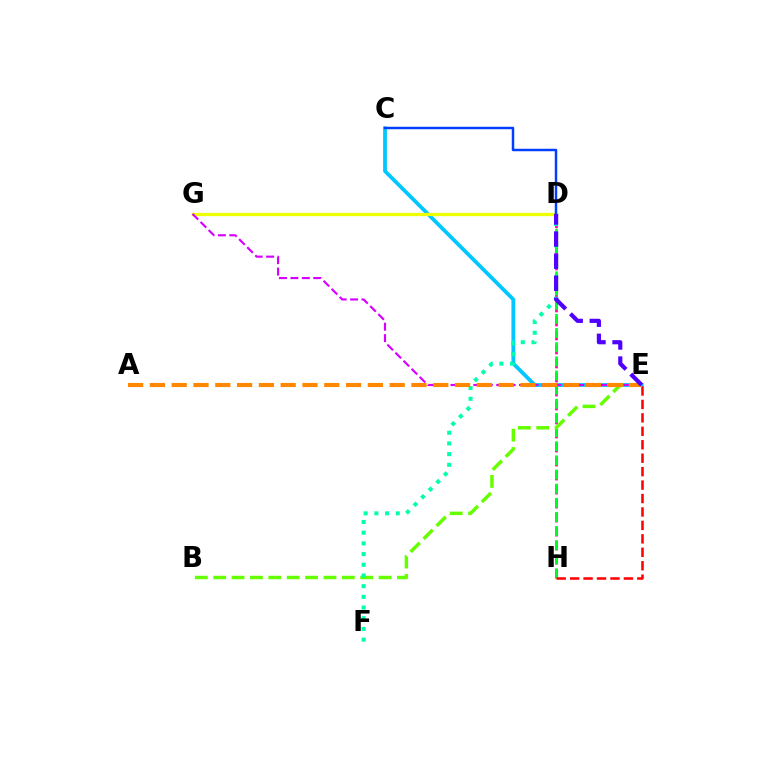{('D', 'H'): [{'color': '#ff00a0', 'line_style': 'dashed', 'thickness': 1.9}, {'color': '#00ff27', 'line_style': 'dashed', 'thickness': 1.92}], ('C', 'E'): [{'color': '#00c7ff', 'line_style': 'solid', 'thickness': 2.73}], ('D', 'G'): [{'color': '#eeff00', 'line_style': 'solid', 'thickness': 2.34}], ('C', 'D'): [{'color': '#003fff', 'line_style': 'solid', 'thickness': 1.78}], ('E', 'G'): [{'color': '#d600ff', 'line_style': 'dashed', 'thickness': 1.55}], ('B', 'E'): [{'color': '#66ff00', 'line_style': 'dashed', 'thickness': 2.5}], ('D', 'F'): [{'color': '#00ffaf', 'line_style': 'dotted', 'thickness': 2.91}], ('E', 'H'): [{'color': '#ff0000', 'line_style': 'dashed', 'thickness': 1.83}], ('A', 'E'): [{'color': '#ff8800', 'line_style': 'dashed', 'thickness': 2.96}], ('D', 'E'): [{'color': '#4f00ff', 'line_style': 'dashed', 'thickness': 3.0}]}